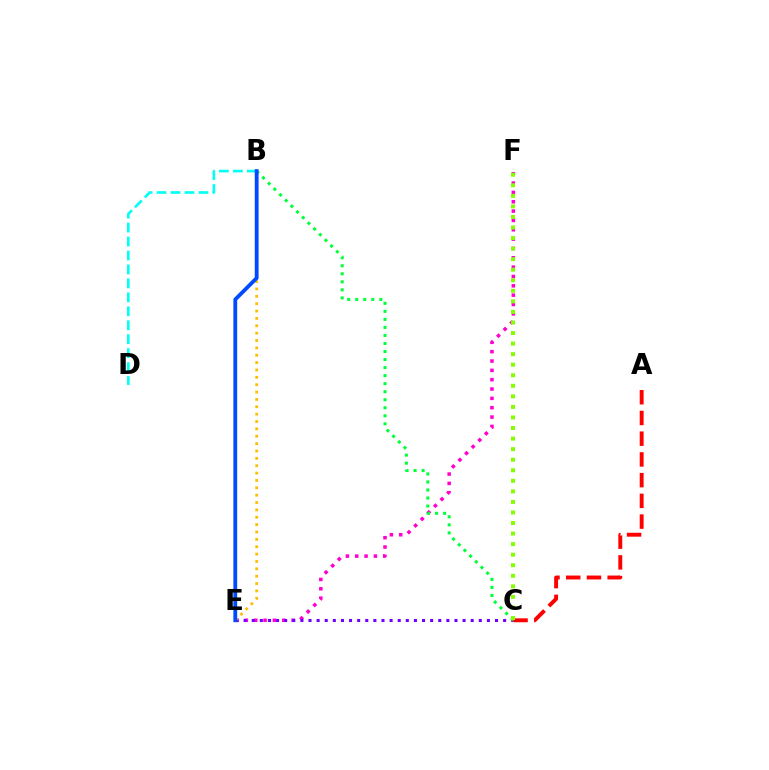{('E', 'F'): [{'color': '#ff00cf', 'line_style': 'dotted', 'thickness': 2.54}], ('C', 'E'): [{'color': '#7200ff', 'line_style': 'dotted', 'thickness': 2.2}], ('B', 'C'): [{'color': '#00ff39', 'line_style': 'dotted', 'thickness': 2.18}], ('B', 'D'): [{'color': '#00fff6', 'line_style': 'dashed', 'thickness': 1.9}], ('A', 'C'): [{'color': '#ff0000', 'line_style': 'dashed', 'thickness': 2.82}], ('B', 'E'): [{'color': '#ffbd00', 'line_style': 'dotted', 'thickness': 2.0}, {'color': '#004bff', 'line_style': 'solid', 'thickness': 2.75}], ('C', 'F'): [{'color': '#84ff00', 'line_style': 'dotted', 'thickness': 2.87}]}